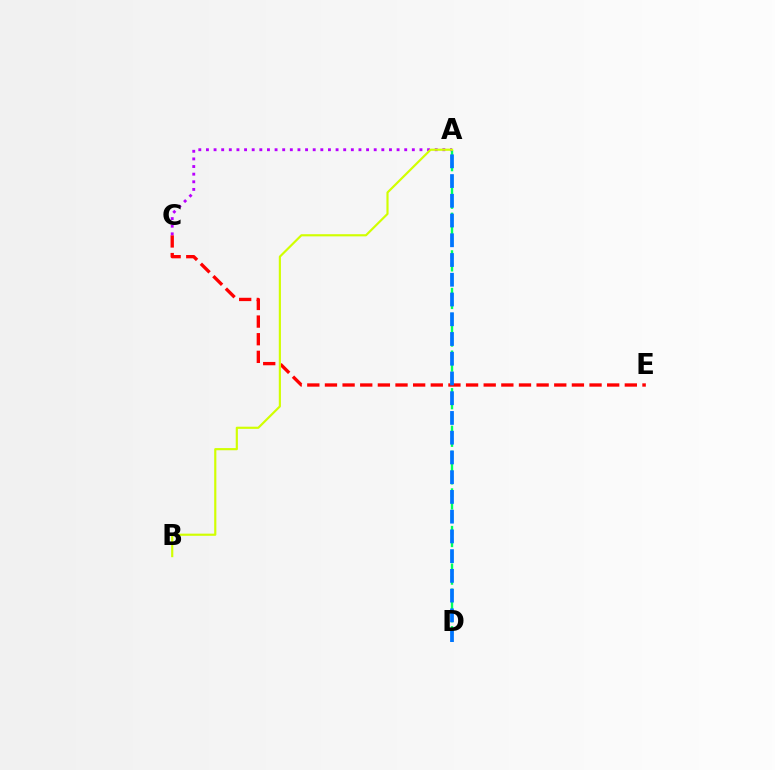{('C', 'E'): [{'color': '#ff0000', 'line_style': 'dashed', 'thickness': 2.4}], ('A', 'D'): [{'color': '#00ff5c', 'line_style': 'dashed', 'thickness': 1.7}, {'color': '#0074ff', 'line_style': 'dashed', 'thickness': 2.68}], ('A', 'C'): [{'color': '#b900ff', 'line_style': 'dotted', 'thickness': 2.07}], ('A', 'B'): [{'color': '#d1ff00', 'line_style': 'solid', 'thickness': 1.56}]}